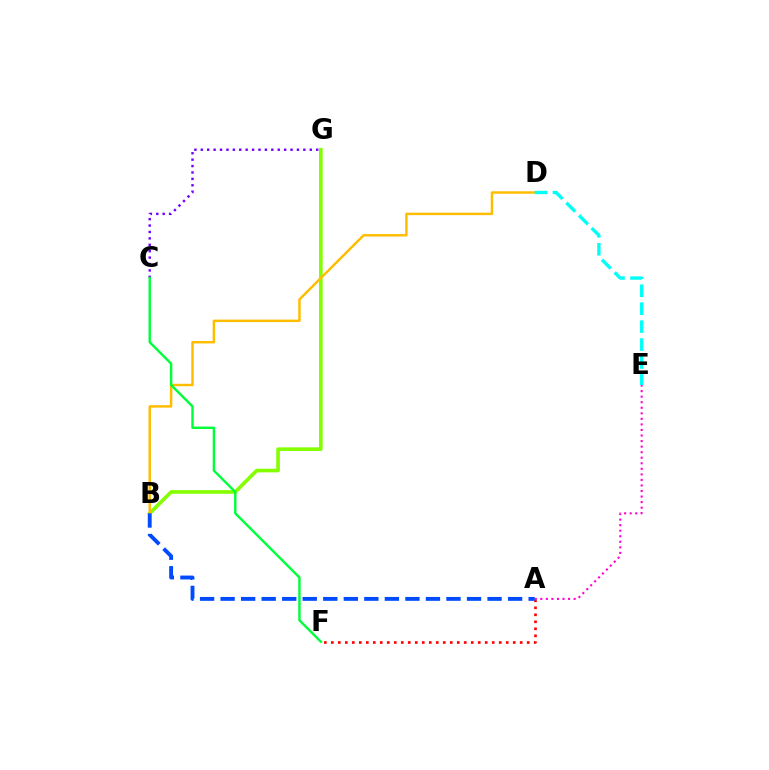{('C', 'G'): [{'color': '#7200ff', 'line_style': 'dotted', 'thickness': 1.74}], ('B', 'G'): [{'color': '#84ff00', 'line_style': 'solid', 'thickness': 2.61}], ('B', 'D'): [{'color': '#ffbd00', 'line_style': 'solid', 'thickness': 1.77}], ('A', 'F'): [{'color': '#ff0000', 'line_style': 'dotted', 'thickness': 1.9}], ('C', 'F'): [{'color': '#00ff39', 'line_style': 'solid', 'thickness': 1.74}], ('D', 'E'): [{'color': '#00fff6', 'line_style': 'dashed', 'thickness': 2.44}], ('A', 'E'): [{'color': '#ff00cf', 'line_style': 'dotted', 'thickness': 1.51}], ('A', 'B'): [{'color': '#004bff', 'line_style': 'dashed', 'thickness': 2.79}]}